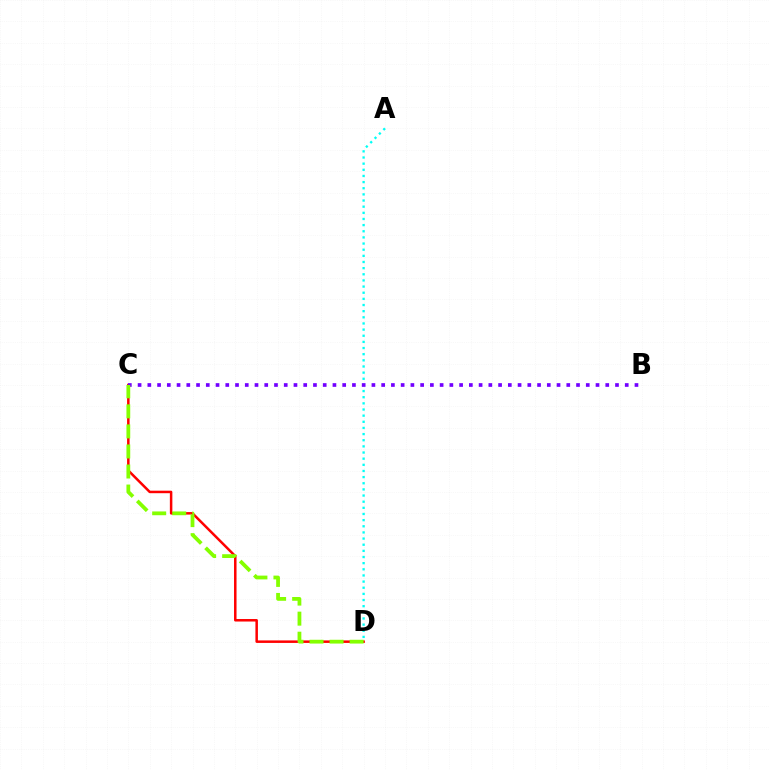{('A', 'D'): [{'color': '#00fff6', 'line_style': 'dotted', 'thickness': 1.67}], ('C', 'D'): [{'color': '#ff0000', 'line_style': 'solid', 'thickness': 1.81}, {'color': '#84ff00', 'line_style': 'dashed', 'thickness': 2.72}], ('B', 'C'): [{'color': '#7200ff', 'line_style': 'dotted', 'thickness': 2.65}]}